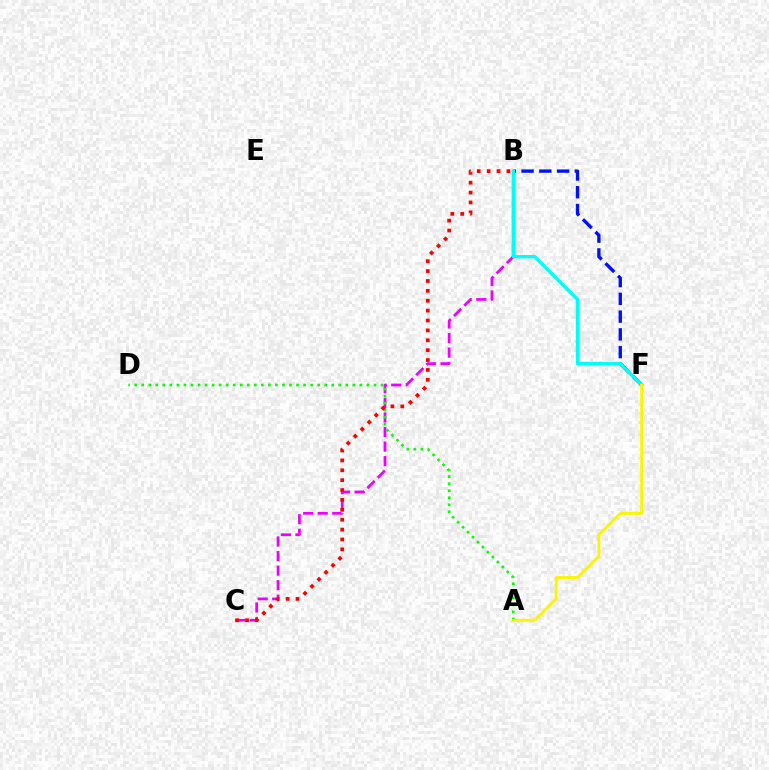{('B', 'C'): [{'color': '#ee00ff', 'line_style': 'dashed', 'thickness': 1.98}, {'color': '#ff0000', 'line_style': 'dotted', 'thickness': 2.69}], ('A', 'D'): [{'color': '#08ff00', 'line_style': 'dotted', 'thickness': 1.91}], ('B', 'F'): [{'color': '#0010ff', 'line_style': 'dashed', 'thickness': 2.41}, {'color': '#00fff6', 'line_style': 'solid', 'thickness': 2.45}], ('A', 'F'): [{'color': '#fcf500', 'line_style': 'solid', 'thickness': 2.06}]}